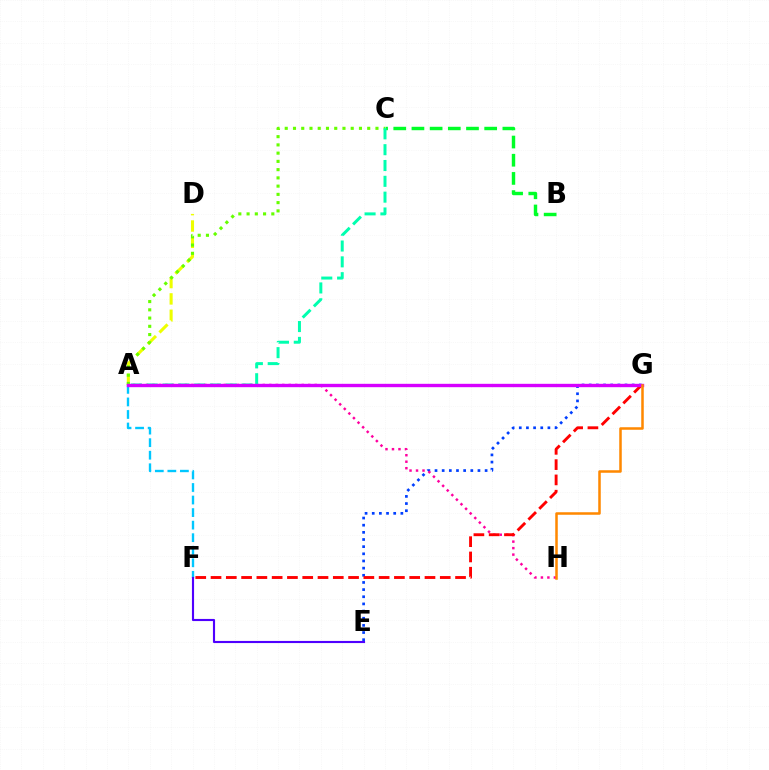{('E', 'G'): [{'color': '#003fff', 'line_style': 'dotted', 'thickness': 1.94}], ('A', 'F'): [{'color': '#00c7ff', 'line_style': 'dashed', 'thickness': 1.7}], ('B', 'C'): [{'color': '#00ff27', 'line_style': 'dashed', 'thickness': 2.47}], ('A', 'H'): [{'color': '#ff00a0', 'line_style': 'dotted', 'thickness': 1.76}], ('A', 'D'): [{'color': '#eeff00', 'line_style': 'dashed', 'thickness': 2.22}], ('A', 'C'): [{'color': '#66ff00', 'line_style': 'dotted', 'thickness': 2.24}, {'color': '#00ffaf', 'line_style': 'dashed', 'thickness': 2.15}], ('F', 'G'): [{'color': '#ff0000', 'line_style': 'dashed', 'thickness': 2.08}], ('A', 'G'): [{'color': '#d600ff', 'line_style': 'solid', 'thickness': 2.43}], ('G', 'H'): [{'color': '#ff8800', 'line_style': 'solid', 'thickness': 1.82}], ('E', 'F'): [{'color': '#4f00ff', 'line_style': 'solid', 'thickness': 1.54}]}